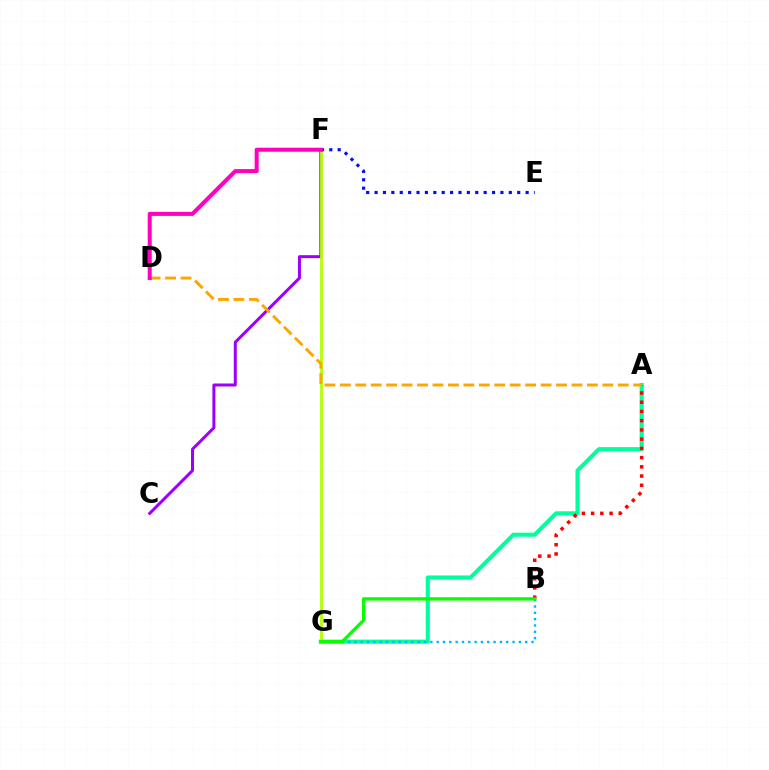{('A', 'G'): [{'color': '#00ff9d', 'line_style': 'solid', 'thickness': 2.94}], ('A', 'B'): [{'color': '#ff0000', 'line_style': 'dotted', 'thickness': 2.51}], ('B', 'G'): [{'color': '#00b5ff', 'line_style': 'dotted', 'thickness': 1.72}, {'color': '#08ff00', 'line_style': 'solid', 'thickness': 2.39}], ('C', 'F'): [{'color': '#9b00ff', 'line_style': 'solid', 'thickness': 2.17}], ('F', 'G'): [{'color': '#b3ff00', 'line_style': 'solid', 'thickness': 1.99}], ('A', 'D'): [{'color': '#ffa500', 'line_style': 'dashed', 'thickness': 2.1}], ('E', 'F'): [{'color': '#0010ff', 'line_style': 'dotted', 'thickness': 2.28}], ('D', 'F'): [{'color': '#ff00bd', 'line_style': 'solid', 'thickness': 2.9}]}